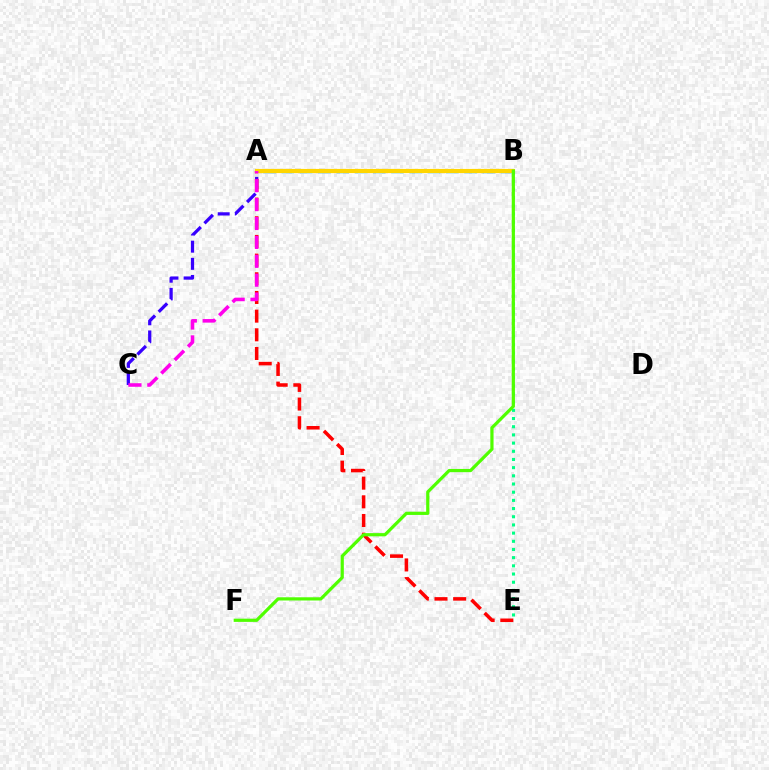{('A', 'C'): [{'color': '#3700ff', 'line_style': 'dashed', 'thickness': 2.33}, {'color': '#ff00ed', 'line_style': 'dashed', 'thickness': 2.57}], ('A', 'B'): [{'color': '#009eff', 'line_style': 'dashed', 'thickness': 2.48}, {'color': '#ffd500', 'line_style': 'solid', 'thickness': 2.99}], ('A', 'E'): [{'color': '#ff0000', 'line_style': 'dashed', 'thickness': 2.54}], ('B', 'E'): [{'color': '#00ff86', 'line_style': 'dotted', 'thickness': 2.22}], ('B', 'F'): [{'color': '#4fff00', 'line_style': 'solid', 'thickness': 2.31}]}